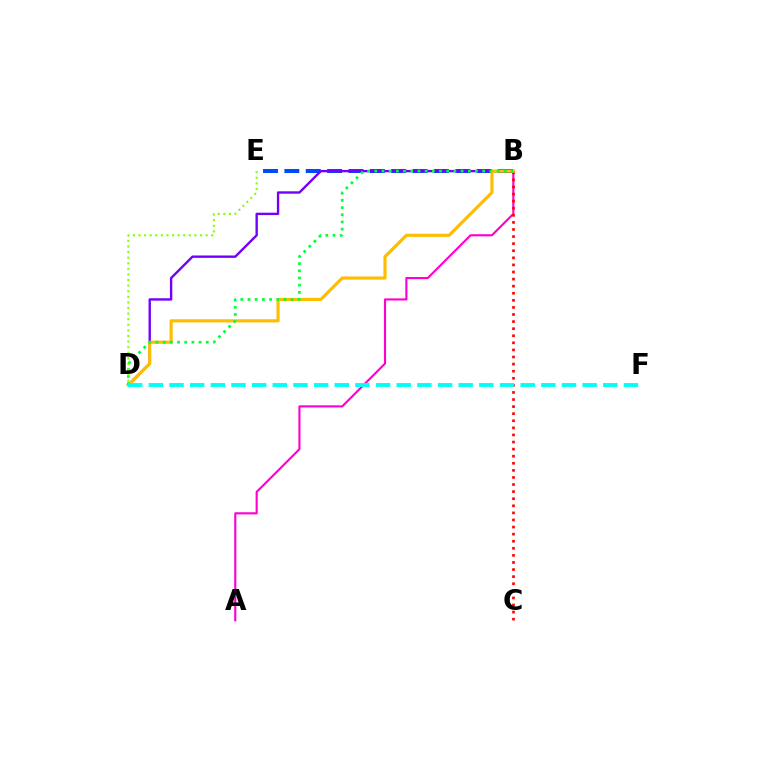{('A', 'B'): [{'color': '#ff00cf', 'line_style': 'solid', 'thickness': 1.54}], ('B', 'E'): [{'color': '#004bff', 'line_style': 'dashed', 'thickness': 2.9}], ('B', 'C'): [{'color': '#ff0000', 'line_style': 'dotted', 'thickness': 1.93}], ('B', 'D'): [{'color': '#7200ff', 'line_style': 'solid', 'thickness': 1.71}, {'color': '#ffbd00', 'line_style': 'solid', 'thickness': 2.28}, {'color': '#00ff39', 'line_style': 'dotted', 'thickness': 1.95}], ('D', 'E'): [{'color': '#84ff00', 'line_style': 'dotted', 'thickness': 1.52}], ('D', 'F'): [{'color': '#00fff6', 'line_style': 'dashed', 'thickness': 2.81}]}